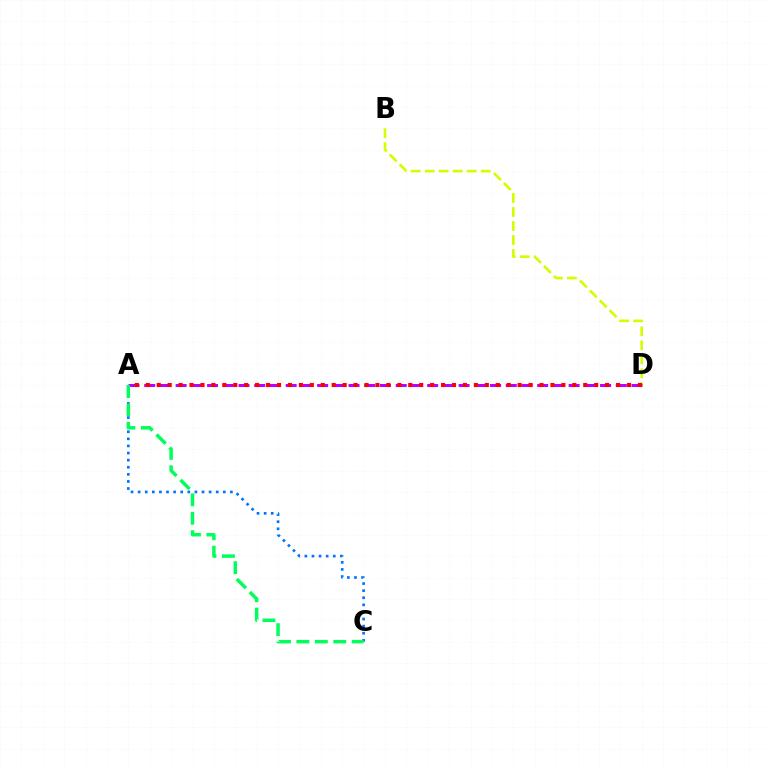{('A', 'C'): [{'color': '#0074ff', 'line_style': 'dotted', 'thickness': 1.93}, {'color': '#00ff5c', 'line_style': 'dashed', 'thickness': 2.5}], ('B', 'D'): [{'color': '#d1ff00', 'line_style': 'dashed', 'thickness': 1.9}], ('A', 'D'): [{'color': '#b900ff', 'line_style': 'dashed', 'thickness': 2.14}, {'color': '#ff0000', 'line_style': 'dotted', 'thickness': 2.97}]}